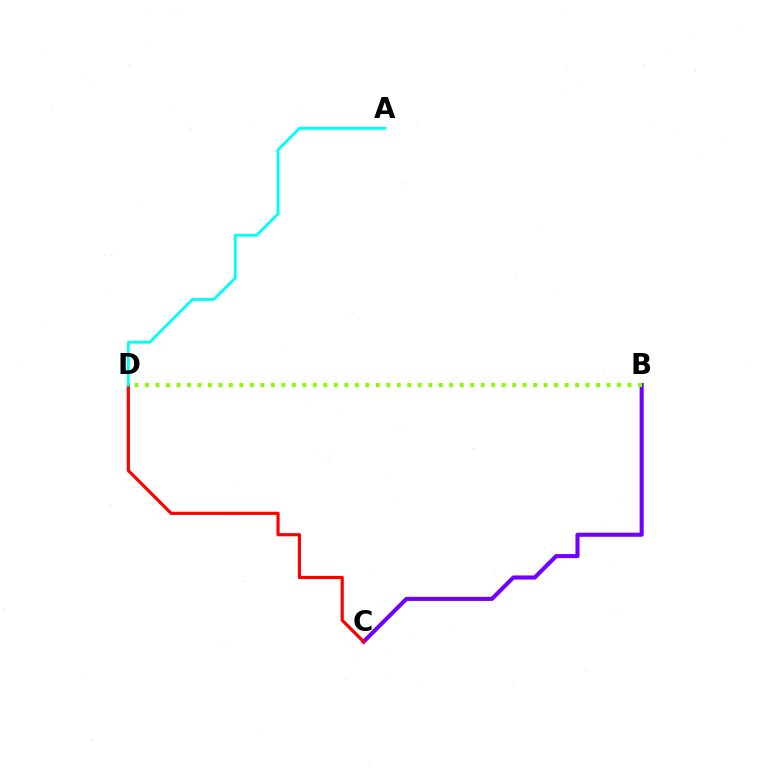{('B', 'C'): [{'color': '#7200ff', 'line_style': 'solid', 'thickness': 2.95}], ('C', 'D'): [{'color': '#ff0000', 'line_style': 'solid', 'thickness': 2.29}], ('A', 'D'): [{'color': '#00fff6', 'line_style': 'solid', 'thickness': 2.03}], ('B', 'D'): [{'color': '#84ff00', 'line_style': 'dotted', 'thickness': 2.85}]}